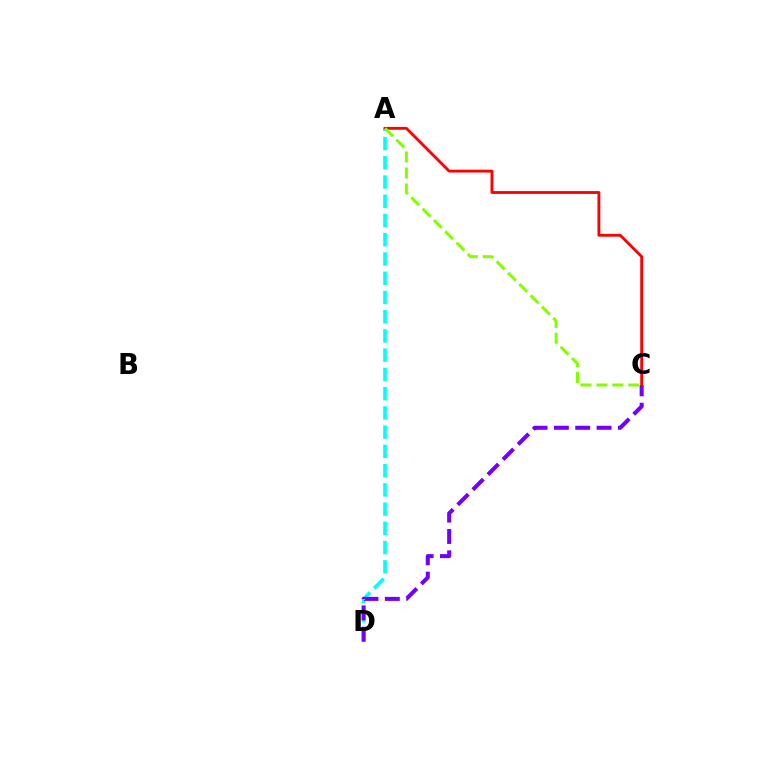{('A', 'D'): [{'color': '#00fff6', 'line_style': 'dashed', 'thickness': 2.61}], ('C', 'D'): [{'color': '#7200ff', 'line_style': 'dashed', 'thickness': 2.9}], ('A', 'C'): [{'color': '#ff0000', 'line_style': 'solid', 'thickness': 2.05}, {'color': '#84ff00', 'line_style': 'dashed', 'thickness': 2.17}]}